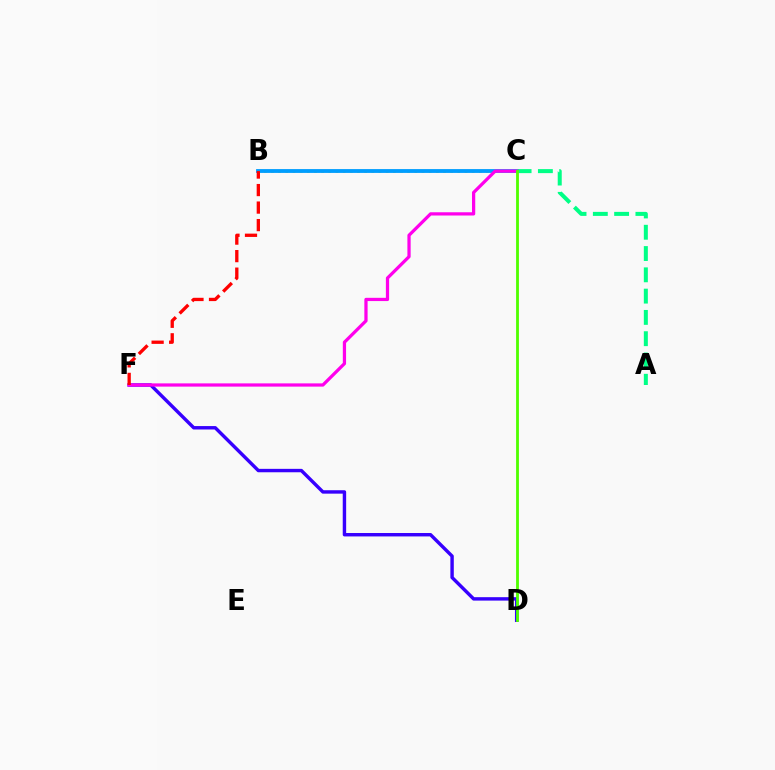{('D', 'F'): [{'color': '#3700ff', 'line_style': 'solid', 'thickness': 2.46}], ('B', 'C'): [{'color': '#ffd500', 'line_style': 'dotted', 'thickness': 1.95}, {'color': '#009eff', 'line_style': 'solid', 'thickness': 2.75}], ('A', 'C'): [{'color': '#00ff86', 'line_style': 'dashed', 'thickness': 2.89}], ('C', 'F'): [{'color': '#ff00ed', 'line_style': 'solid', 'thickness': 2.34}], ('C', 'D'): [{'color': '#4fff00', 'line_style': 'solid', 'thickness': 2.03}], ('B', 'F'): [{'color': '#ff0000', 'line_style': 'dashed', 'thickness': 2.38}]}